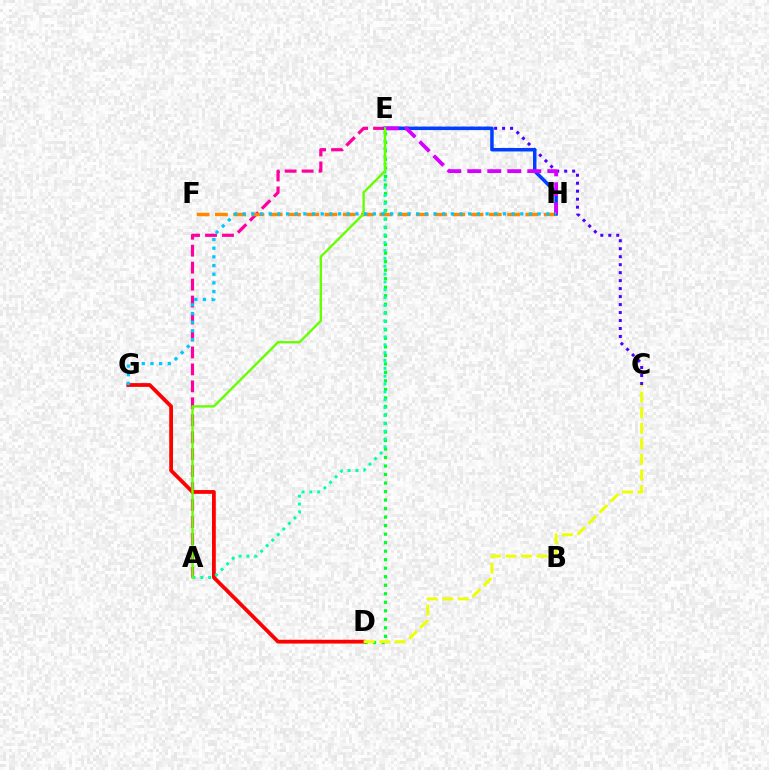{('A', 'E'): [{'color': '#ff00a0', 'line_style': 'dashed', 'thickness': 2.3}, {'color': '#00ffaf', 'line_style': 'dotted', 'thickness': 2.13}, {'color': '#66ff00', 'line_style': 'solid', 'thickness': 1.72}], ('D', 'E'): [{'color': '#00ff27', 'line_style': 'dotted', 'thickness': 2.31}], ('F', 'H'): [{'color': '#ff8800', 'line_style': 'dashed', 'thickness': 2.48}], ('C', 'E'): [{'color': '#4f00ff', 'line_style': 'dotted', 'thickness': 2.17}], ('D', 'G'): [{'color': '#ff0000', 'line_style': 'solid', 'thickness': 2.72}], ('E', 'H'): [{'color': '#003fff', 'line_style': 'solid', 'thickness': 2.52}, {'color': '#d600ff', 'line_style': 'dashed', 'thickness': 2.72}], ('G', 'H'): [{'color': '#00c7ff', 'line_style': 'dotted', 'thickness': 2.36}], ('C', 'D'): [{'color': '#eeff00', 'line_style': 'dashed', 'thickness': 2.11}]}